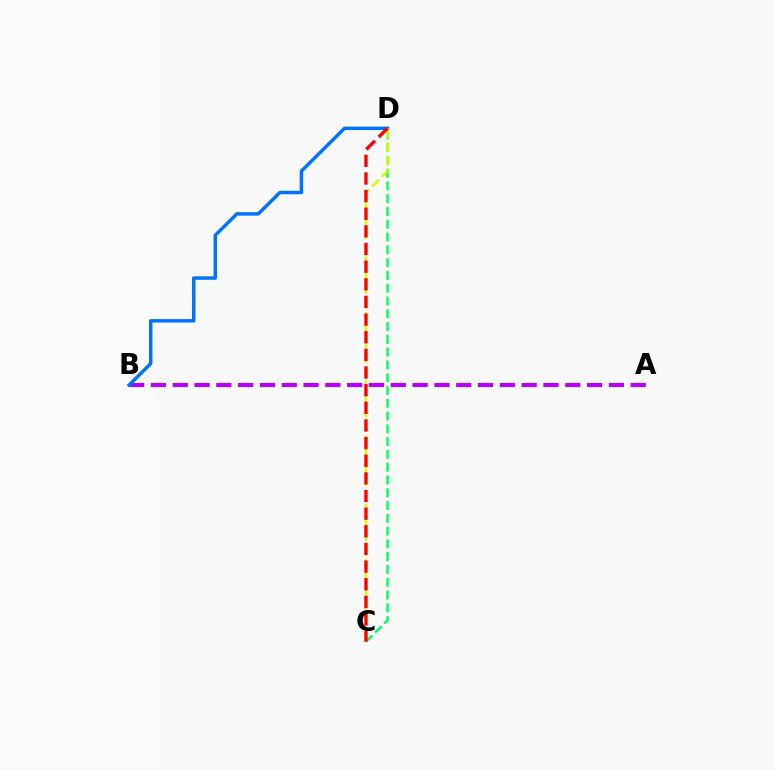{('A', 'B'): [{'color': '#b900ff', 'line_style': 'dashed', 'thickness': 2.96}], ('B', 'D'): [{'color': '#0074ff', 'line_style': 'solid', 'thickness': 2.5}], ('C', 'D'): [{'color': '#00ff5c', 'line_style': 'dashed', 'thickness': 1.74}, {'color': '#d1ff00', 'line_style': 'dashed', 'thickness': 1.87}, {'color': '#ff0000', 'line_style': 'dashed', 'thickness': 2.4}]}